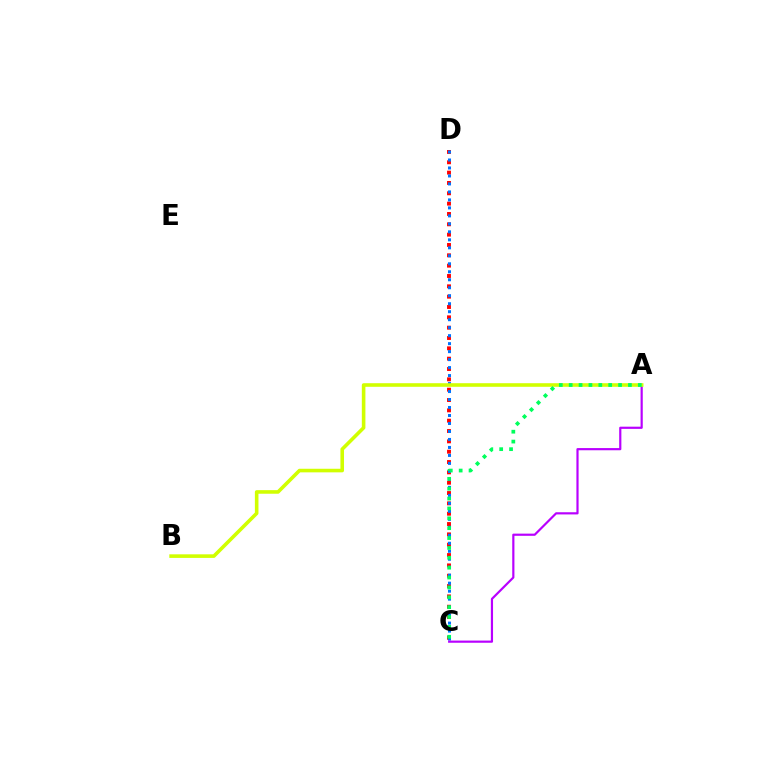{('C', 'D'): [{'color': '#ff0000', 'line_style': 'dotted', 'thickness': 2.81}, {'color': '#0074ff', 'line_style': 'dotted', 'thickness': 2.17}], ('A', 'C'): [{'color': '#b900ff', 'line_style': 'solid', 'thickness': 1.57}, {'color': '#00ff5c', 'line_style': 'dotted', 'thickness': 2.68}], ('A', 'B'): [{'color': '#d1ff00', 'line_style': 'solid', 'thickness': 2.59}]}